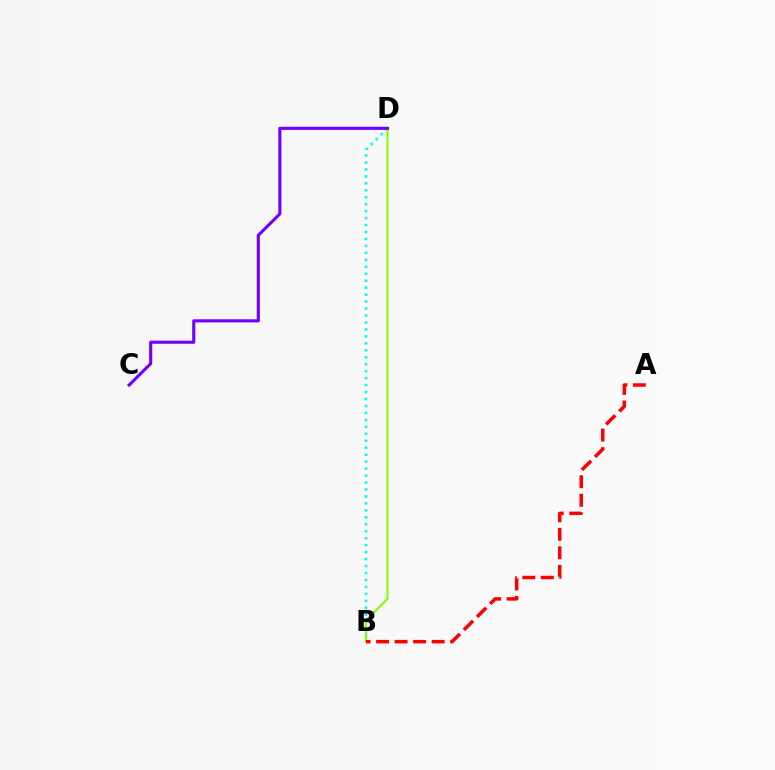{('B', 'D'): [{'color': '#00fff6', 'line_style': 'dotted', 'thickness': 1.89}, {'color': '#84ff00', 'line_style': 'solid', 'thickness': 1.51}], ('A', 'B'): [{'color': '#ff0000', 'line_style': 'dashed', 'thickness': 2.52}], ('C', 'D'): [{'color': '#7200ff', 'line_style': 'solid', 'thickness': 2.24}]}